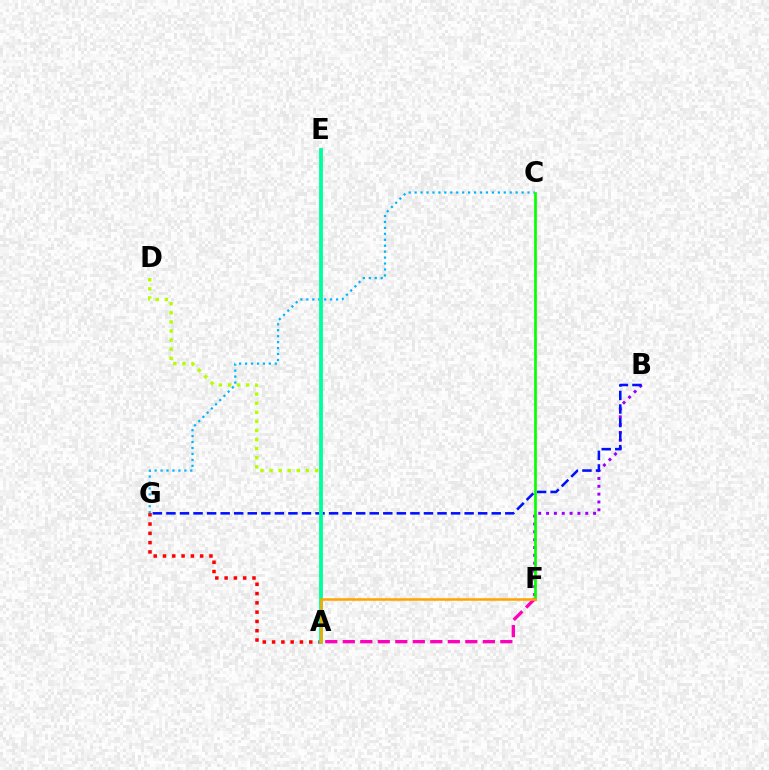{('B', 'F'): [{'color': '#9b00ff', 'line_style': 'dotted', 'thickness': 2.13}], ('A', 'G'): [{'color': '#ff0000', 'line_style': 'dotted', 'thickness': 2.52}], ('B', 'G'): [{'color': '#0010ff', 'line_style': 'dashed', 'thickness': 1.84}], ('C', 'G'): [{'color': '#00b5ff', 'line_style': 'dotted', 'thickness': 1.61}], ('C', 'F'): [{'color': '#08ff00', 'line_style': 'solid', 'thickness': 1.93}], ('A', 'D'): [{'color': '#b3ff00', 'line_style': 'dotted', 'thickness': 2.47}], ('A', 'E'): [{'color': '#00ff9d', 'line_style': 'solid', 'thickness': 2.73}], ('A', 'F'): [{'color': '#ff00bd', 'line_style': 'dashed', 'thickness': 2.38}, {'color': '#ffa500', 'line_style': 'solid', 'thickness': 1.81}]}